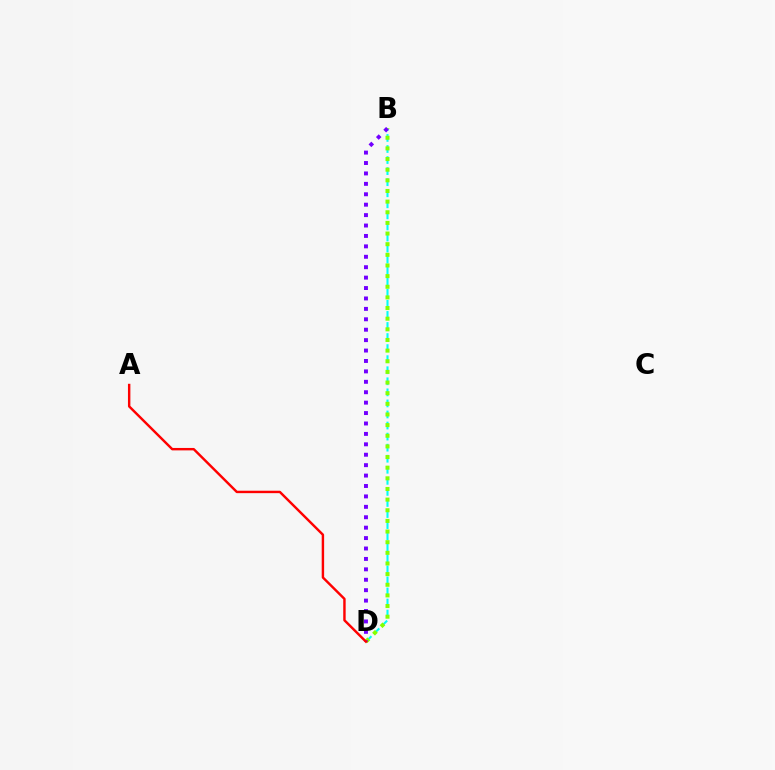{('B', 'D'): [{'color': '#00fff6', 'line_style': 'dashed', 'thickness': 1.5}, {'color': '#84ff00', 'line_style': 'dotted', 'thickness': 2.89}, {'color': '#7200ff', 'line_style': 'dotted', 'thickness': 2.83}], ('A', 'D'): [{'color': '#ff0000', 'line_style': 'solid', 'thickness': 1.75}]}